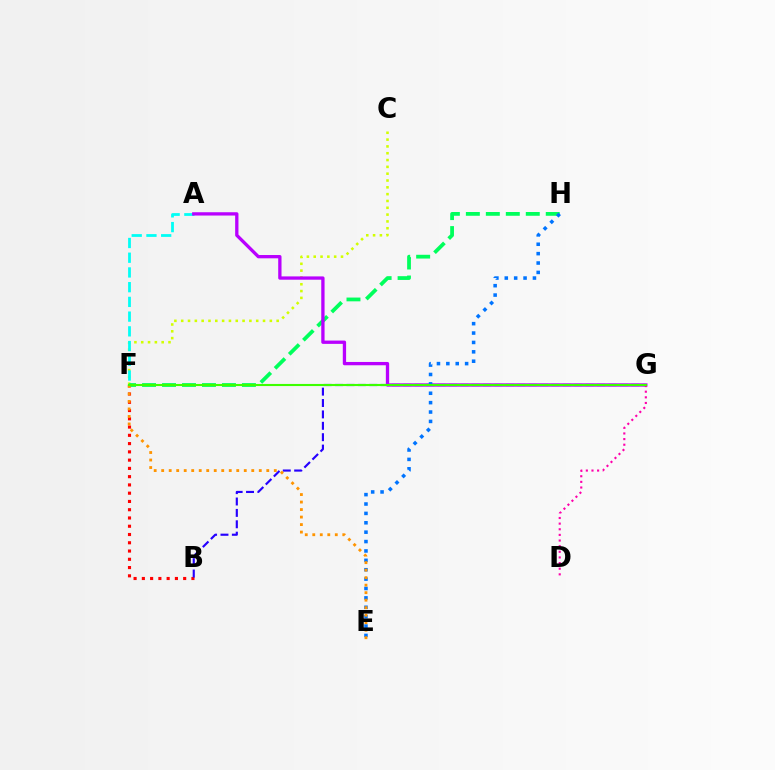{('C', 'F'): [{'color': '#d1ff00', 'line_style': 'dotted', 'thickness': 1.85}], ('B', 'F'): [{'color': '#ff0000', 'line_style': 'dotted', 'thickness': 2.25}], ('F', 'H'): [{'color': '#00ff5c', 'line_style': 'dashed', 'thickness': 2.71}], ('B', 'G'): [{'color': '#2500ff', 'line_style': 'dashed', 'thickness': 1.55}], ('A', 'F'): [{'color': '#00fff6', 'line_style': 'dashed', 'thickness': 2.0}], ('A', 'G'): [{'color': '#b900ff', 'line_style': 'solid', 'thickness': 2.38}], ('D', 'G'): [{'color': '#ff00ac', 'line_style': 'dotted', 'thickness': 1.53}], ('E', 'H'): [{'color': '#0074ff', 'line_style': 'dotted', 'thickness': 2.55}], ('E', 'F'): [{'color': '#ff9400', 'line_style': 'dotted', 'thickness': 2.04}], ('F', 'G'): [{'color': '#3dff00', 'line_style': 'solid', 'thickness': 1.52}]}